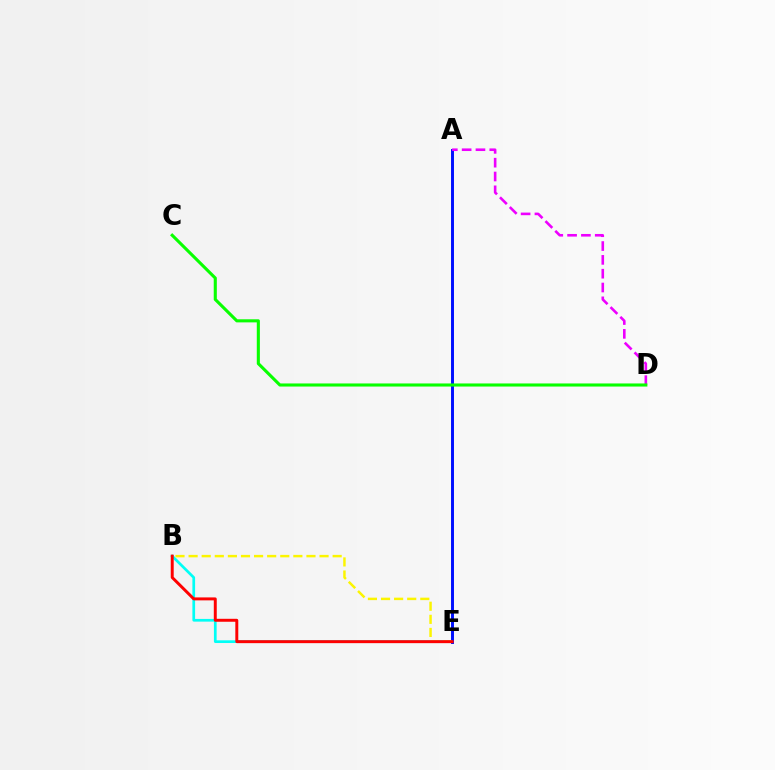{('B', 'E'): [{'color': '#00fff6', 'line_style': 'solid', 'thickness': 1.94}, {'color': '#fcf500', 'line_style': 'dashed', 'thickness': 1.78}, {'color': '#ff0000', 'line_style': 'solid', 'thickness': 2.13}], ('A', 'E'): [{'color': '#0010ff', 'line_style': 'solid', 'thickness': 2.12}], ('A', 'D'): [{'color': '#ee00ff', 'line_style': 'dashed', 'thickness': 1.88}], ('C', 'D'): [{'color': '#08ff00', 'line_style': 'solid', 'thickness': 2.23}]}